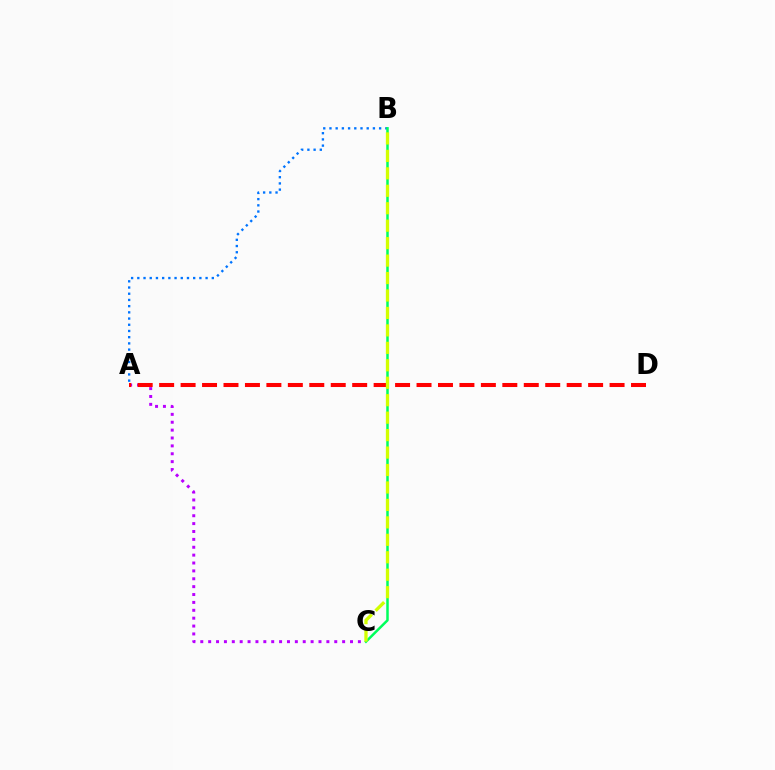{('A', 'C'): [{'color': '#b900ff', 'line_style': 'dotted', 'thickness': 2.14}], ('A', 'B'): [{'color': '#0074ff', 'line_style': 'dotted', 'thickness': 1.69}], ('A', 'D'): [{'color': '#ff0000', 'line_style': 'dashed', 'thickness': 2.91}], ('B', 'C'): [{'color': '#00ff5c', 'line_style': 'solid', 'thickness': 1.8}, {'color': '#d1ff00', 'line_style': 'dashed', 'thickness': 2.37}]}